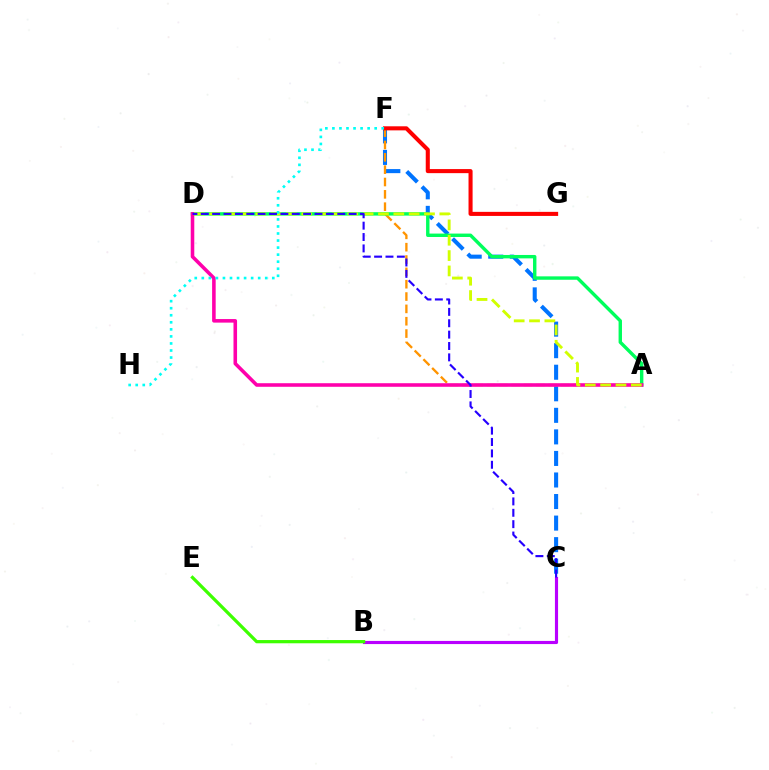{('C', 'F'): [{'color': '#0074ff', 'line_style': 'dashed', 'thickness': 2.93}], ('B', 'C'): [{'color': '#b900ff', 'line_style': 'solid', 'thickness': 2.26}], ('B', 'E'): [{'color': '#3dff00', 'line_style': 'solid', 'thickness': 2.33}], ('A', 'F'): [{'color': '#ff9400', 'line_style': 'dashed', 'thickness': 1.68}], ('A', 'D'): [{'color': '#00ff5c', 'line_style': 'solid', 'thickness': 2.45}, {'color': '#ff00ac', 'line_style': 'solid', 'thickness': 2.57}, {'color': '#d1ff00', 'line_style': 'dashed', 'thickness': 2.08}], ('F', 'G'): [{'color': '#ff0000', 'line_style': 'solid', 'thickness': 2.93}], ('F', 'H'): [{'color': '#00fff6', 'line_style': 'dotted', 'thickness': 1.91}], ('C', 'D'): [{'color': '#2500ff', 'line_style': 'dashed', 'thickness': 1.55}]}